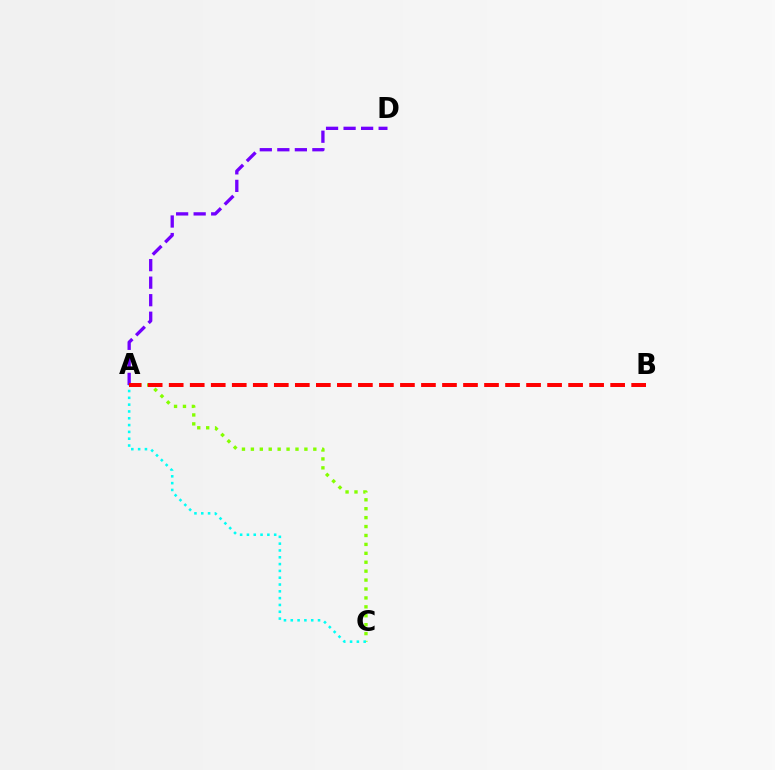{('A', 'C'): [{'color': '#84ff00', 'line_style': 'dotted', 'thickness': 2.42}, {'color': '#00fff6', 'line_style': 'dotted', 'thickness': 1.85}], ('A', 'D'): [{'color': '#7200ff', 'line_style': 'dashed', 'thickness': 2.38}], ('A', 'B'): [{'color': '#ff0000', 'line_style': 'dashed', 'thickness': 2.86}]}